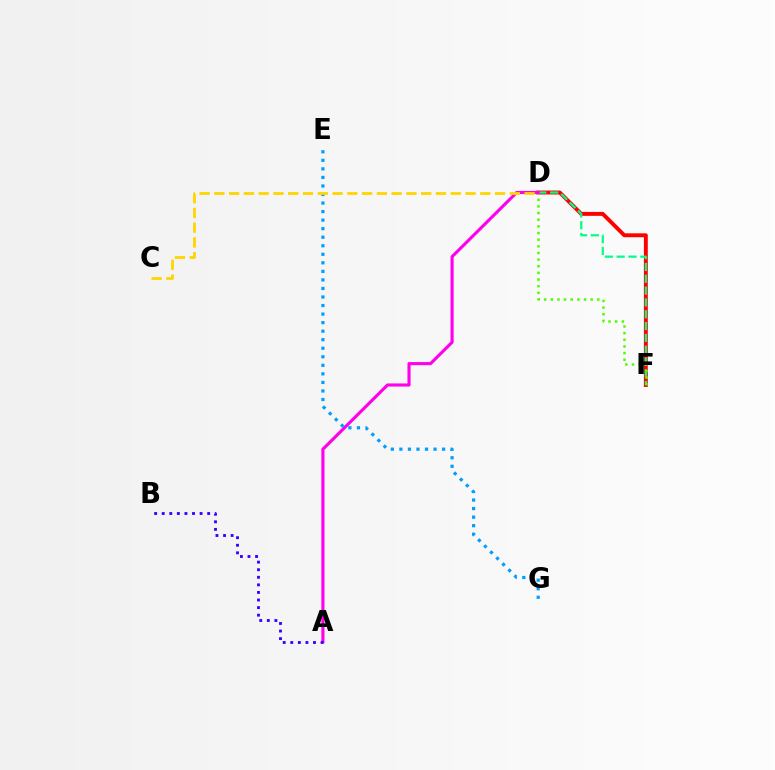{('D', 'F'): [{'color': '#ff0000', 'line_style': 'solid', 'thickness': 2.82}, {'color': '#00ff86', 'line_style': 'dashed', 'thickness': 1.61}, {'color': '#4fff00', 'line_style': 'dotted', 'thickness': 1.81}], ('A', 'D'): [{'color': '#ff00ed', 'line_style': 'solid', 'thickness': 2.25}], ('E', 'G'): [{'color': '#009eff', 'line_style': 'dotted', 'thickness': 2.32}], ('C', 'D'): [{'color': '#ffd500', 'line_style': 'dashed', 'thickness': 2.01}], ('A', 'B'): [{'color': '#3700ff', 'line_style': 'dotted', 'thickness': 2.06}]}